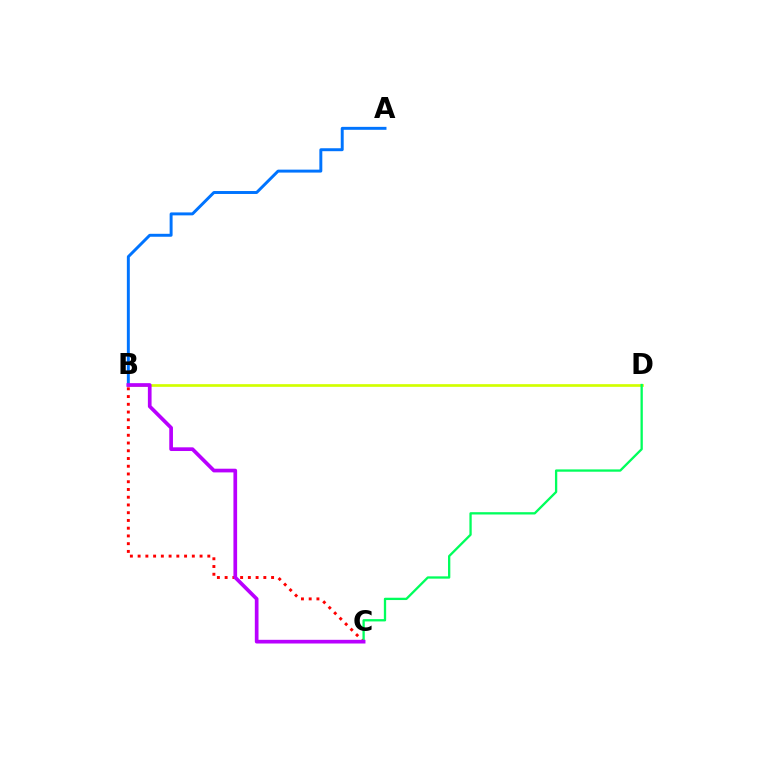{('B', 'C'): [{'color': '#ff0000', 'line_style': 'dotted', 'thickness': 2.1}, {'color': '#b900ff', 'line_style': 'solid', 'thickness': 2.66}], ('B', 'D'): [{'color': '#d1ff00', 'line_style': 'solid', 'thickness': 1.94}], ('C', 'D'): [{'color': '#00ff5c', 'line_style': 'solid', 'thickness': 1.66}], ('A', 'B'): [{'color': '#0074ff', 'line_style': 'solid', 'thickness': 2.12}]}